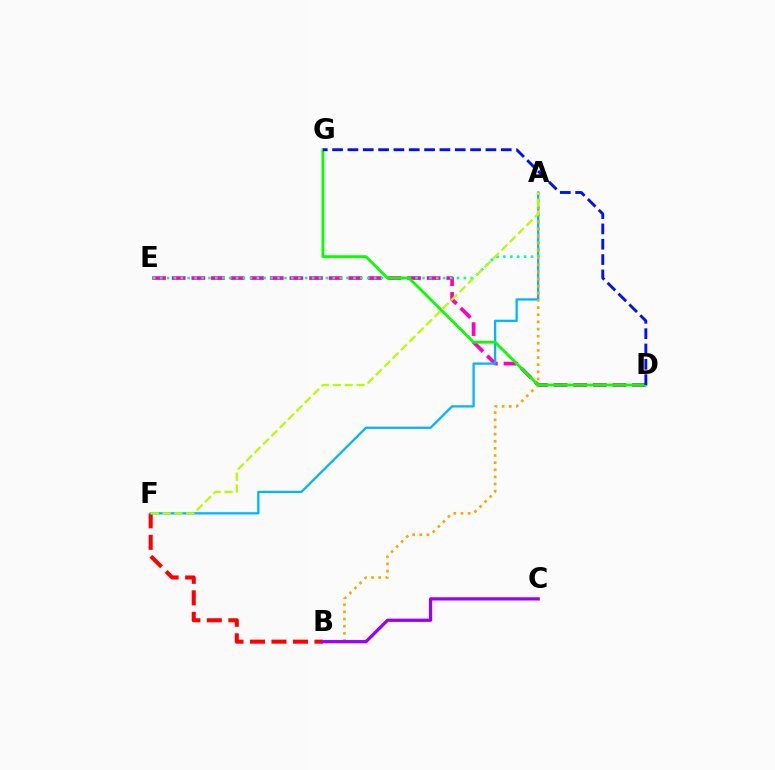{('B', 'F'): [{'color': '#ff0000', 'line_style': 'dashed', 'thickness': 2.92}], ('D', 'E'): [{'color': '#ff00bd', 'line_style': 'dashed', 'thickness': 2.66}], ('A', 'F'): [{'color': '#00b5ff', 'line_style': 'solid', 'thickness': 1.64}, {'color': '#b3ff00', 'line_style': 'dashed', 'thickness': 1.6}], ('A', 'E'): [{'color': '#00ff9d', 'line_style': 'dotted', 'thickness': 1.88}], ('A', 'B'): [{'color': '#ffa500', 'line_style': 'dotted', 'thickness': 1.94}], ('D', 'G'): [{'color': '#08ff00', 'line_style': 'solid', 'thickness': 2.02}, {'color': '#0010ff', 'line_style': 'dashed', 'thickness': 2.08}], ('B', 'C'): [{'color': '#9b00ff', 'line_style': 'solid', 'thickness': 2.34}]}